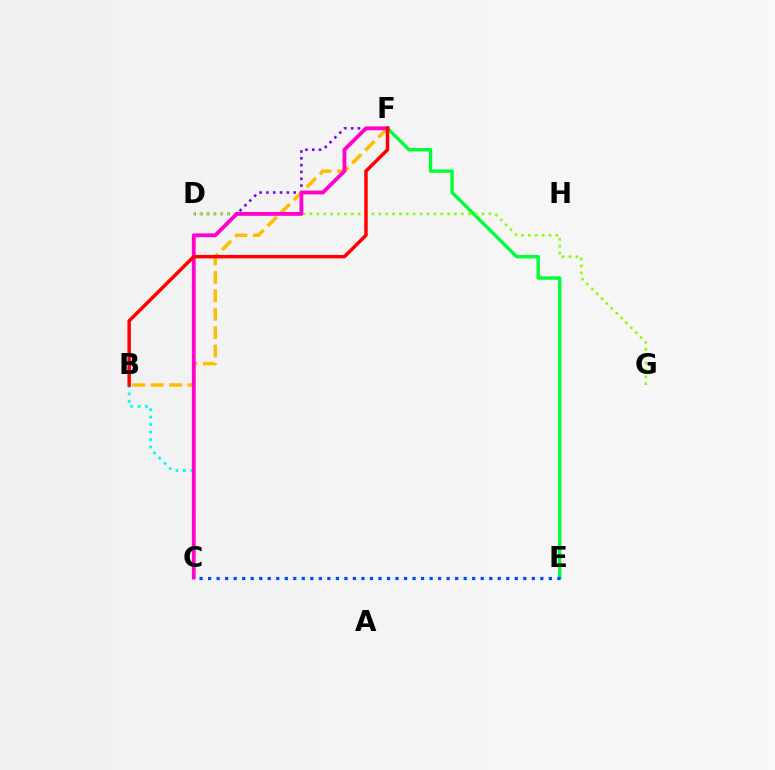{('D', 'F'): [{'color': '#7200ff', 'line_style': 'dotted', 'thickness': 1.85}], ('E', 'F'): [{'color': '#00ff39', 'line_style': 'solid', 'thickness': 2.45}], ('D', 'G'): [{'color': '#84ff00', 'line_style': 'dotted', 'thickness': 1.87}], ('B', 'F'): [{'color': '#ffbd00', 'line_style': 'dashed', 'thickness': 2.5}, {'color': '#ff0000', 'line_style': 'solid', 'thickness': 2.5}], ('B', 'C'): [{'color': '#00fff6', 'line_style': 'dotted', 'thickness': 2.03}], ('C', 'F'): [{'color': '#ff00cf', 'line_style': 'solid', 'thickness': 2.74}], ('C', 'E'): [{'color': '#004bff', 'line_style': 'dotted', 'thickness': 2.31}]}